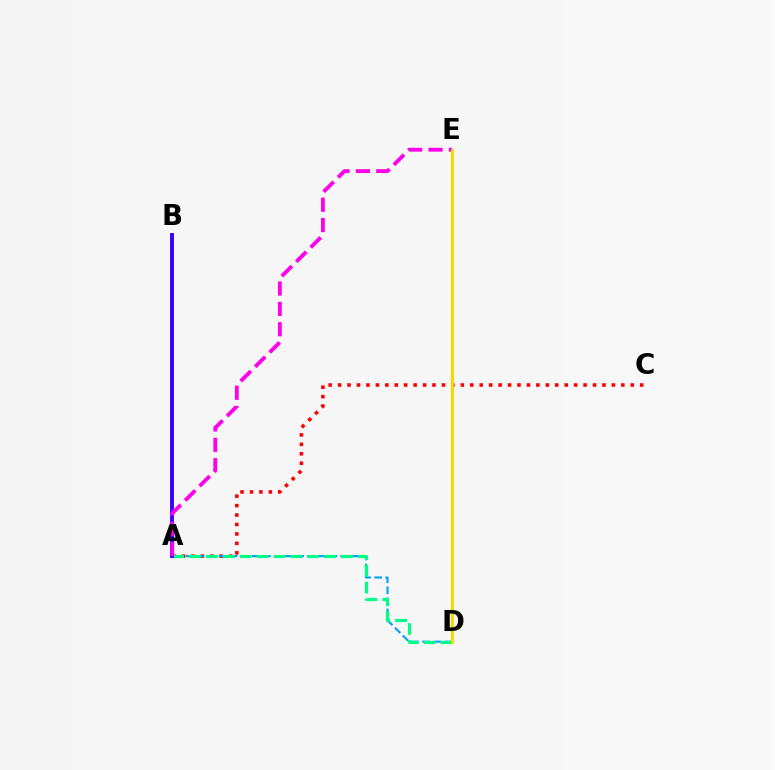{('A', 'C'): [{'color': '#ff0000', 'line_style': 'dotted', 'thickness': 2.57}], ('A', 'D'): [{'color': '#009eff', 'line_style': 'dashed', 'thickness': 1.5}, {'color': '#00ff86', 'line_style': 'dashed', 'thickness': 2.29}], ('A', 'B'): [{'color': '#3700ff', 'line_style': 'solid', 'thickness': 2.8}], ('D', 'E'): [{'color': '#4fff00', 'line_style': 'solid', 'thickness': 1.61}, {'color': '#ffd500', 'line_style': 'solid', 'thickness': 2.01}], ('A', 'E'): [{'color': '#ff00ed', 'line_style': 'dashed', 'thickness': 2.76}]}